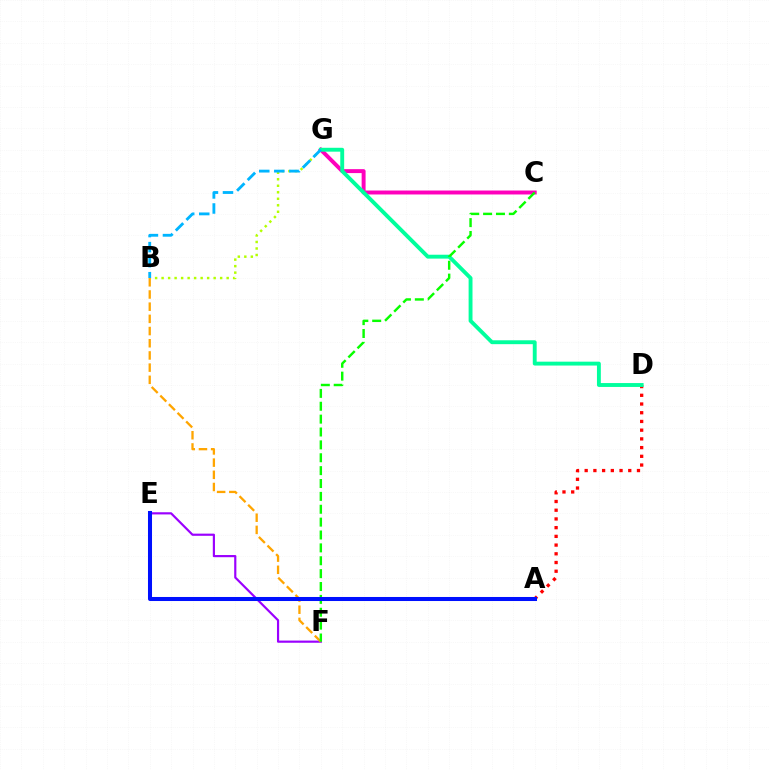{('B', 'G'): [{'color': '#b3ff00', 'line_style': 'dotted', 'thickness': 1.77}, {'color': '#00b5ff', 'line_style': 'dashed', 'thickness': 2.04}], ('C', 'G'): [{'color': '#ff00bd', 'line_style': 'solid', 'thickness': 2.84}], ('A', 'D'): [{'color': '#ff0000', 'line_style': 'dotted', 'thickness': 2.37}], ('D', 'G'): [{'color': '#00ff9d', 'line_style': 'solid', 'thickness': 2.8}], ('E', 'F'): [{'color': '#9b00ff', 'line_style': 'solid', 'thickness': 1.57}], ('B', 'F'): [{'color': '#ffa500', 'line_style': 'dashed', 'thickness': 1.66}], ('C', 'F'): [{'color': '#08ff00', 'line_style': 'dashed', 'thickness': 1.75}], ('A', 'E'): [{'color': '#0010ff', 'line_style': 'solid', 'thickness': 2.91}]}